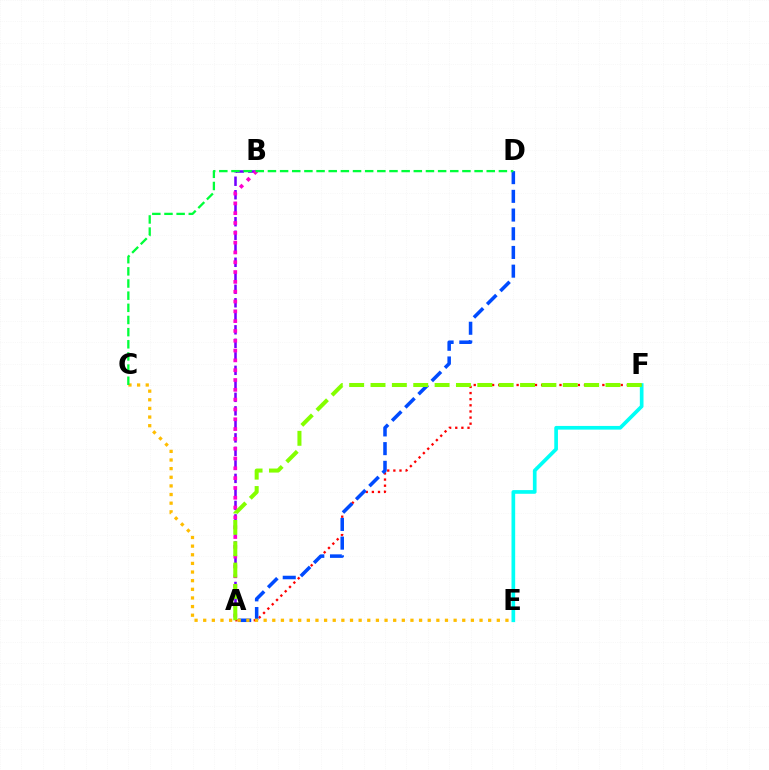{('A', 'B'): [{'color': '#7200ff', 'line_style': 'dashed', 'thickness': 1.83}, {'color': '#ff00cf', 'line_style': 'dotted', 'thickness': 2.67}], ('E', 'F'): [{'color': '#00fff6', 'line_style': 'solid', 'thickness': 2.65}], ('A', 'F'): [{'color': '#ff0000', 'line_style': 'dotted', 'thickness': 1.66}, {'color': '#84ff00', 'line_style': 'dashed', 'thickness': 2.9}], ('A', 'D'): [{'color': '#004bff', 'line_style': 'dashed', 'thickness': 2.54}], ('C', 'E'): [{'color': '#ffbd00', 'line_style': 'dotted', 'thickness': 2.35}], ('C', 'D'): [{'color': '#00ff39', 'line_style': 'dashed', 'thickness': 1.65}]}